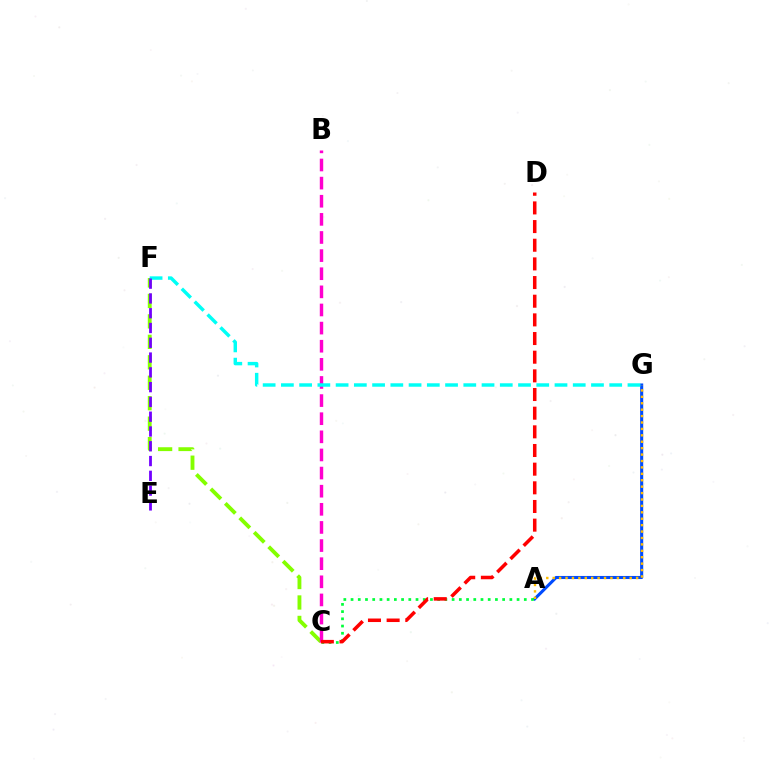{('A', 'G'): [{'color': '#004bff', 'line_style': 'solid', 'thickness': 2.22}, {'color': '#ffbd00', 'line_style': 'dotted', 'thickness': 1.74}], ('C', 'F'): [{'color': '#84ff00', 'line_style': 'dashed', 'thickness': 2.78}], ('A', 'C'): [{'color': '#00ff39', 'line_style': 'dotted', 'thickness': 1.96}], ('B', 'C'): [{'color': '#ff00cf', 'line_style': 'dashed', 'thickness': 2.46}], ('F', 'G'): [{'color': '#00fff6', 'line_style': 'dashed', 'thickness': 2.48}], ('E', 'F'): [{'color': '#7200ff', 'line_style': 'dashed', 'thickness': 2.01}], ('C', 'D'): [{'color': '#ff0000', 'line_style': 'dashed', 'thickness': 2.54}]}